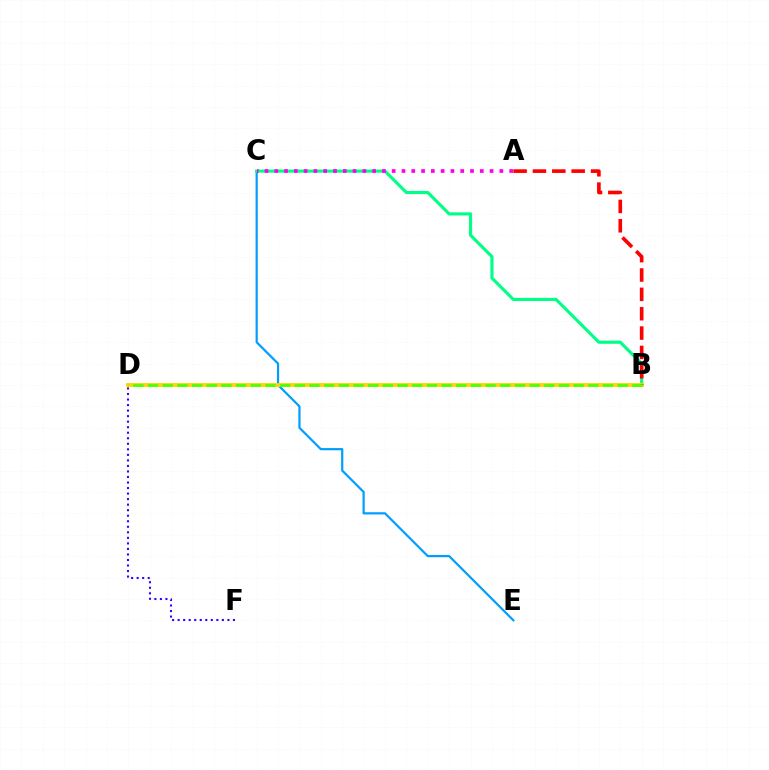{('C', 'E'): [{'color': '#009eff', 'line_style': 'solid', 'thickness': 1.59}], ('D', 'F'): [{'color': '#3700ff', 'line_style': 'dotted', 'thickness': 1.5}], ('B', 'C'): [{'color': '#00ff86', 'line_style': 'solid', 'thickness': 2.25}], ('B', 'D'): [{'color': '#ffd500', 'line_style': 'solid', 'thickness': 2.77}, {'color': '#4fff00', 'line_style': 'dashed', 'thickness': 1.99}], ('A', 'B'): [{'color': '#ff0000', 'line_style': 'dashed', 'thickness': 2.63}], ('A', 'C'): [{'color': '#ff00ed', 'line_style': 'dotted', 'thickness': 2.66}]}